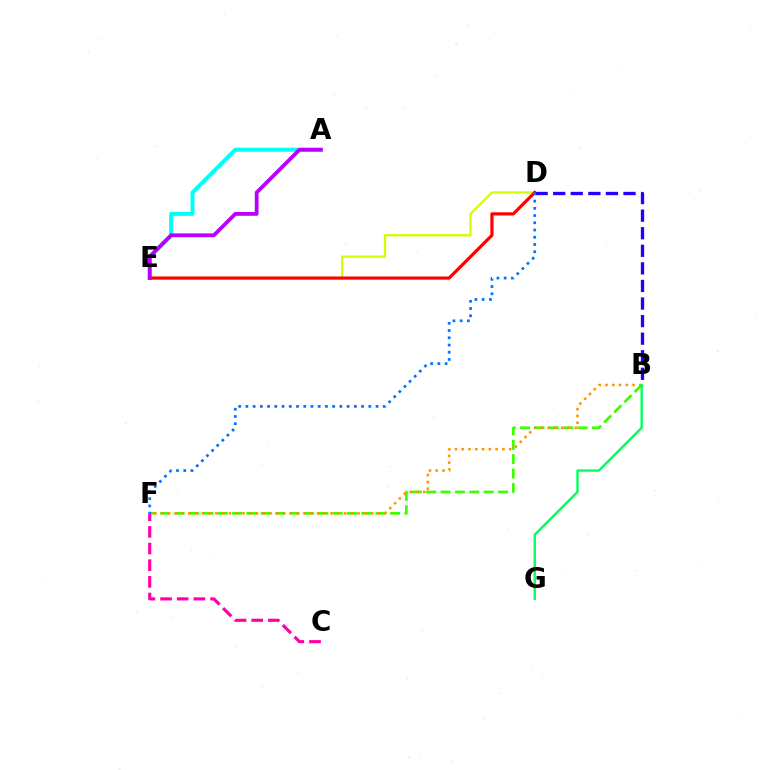{('A', 'E'): [{'color': '#00fff6', 'line_style': 'solid', 'thickness': 2.87}, {'color': '#b900ff', 'line_style': 'solid', 'thickness': 2.74}], ('D', 'E'): [{'color': '#d1ff00', 'line_style': 'solid', 'thickness': 1.65}, {'color': '#ff0000', 'line_style': 'solid', 'thickness': 2.29}], ('B', 'F'): [{'color': '#3dff00', 'line_style': 'dashed', 'thickness': 1.95}, {'color': '#ff9400', 'line_style': 'dotted', 'thickness': 1.84}], ('B', 'D'): [{'color': '#2500ff', 'line_style': 'dashed', 'thickness': 2.39}], ('D', 'F'): [{'color': '#0074ff', 'line_style': 'dotted', 'thickness': 1.96}], ('C', 'F'): [{'color': '#ff00ac', 'line_style': 'dashed', 'thickness': 2.26}], ('B', 'G'): [{'color': '#00ff5c', 'line_style': 'solid', 'thickness': 1.71}]}